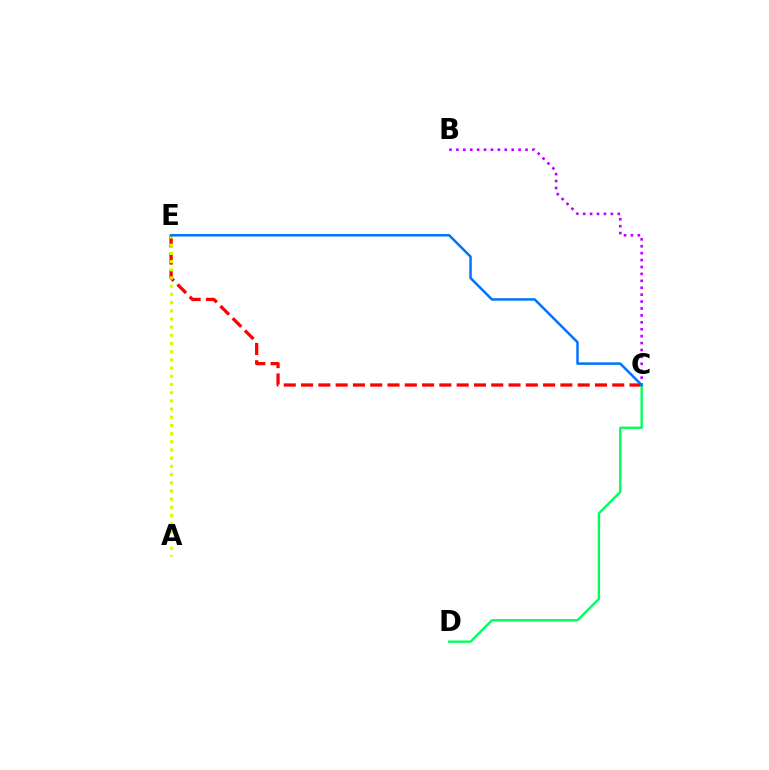{('B', 'C'): [{'color': '#b900ff', 'line_style': 'dotted', 'thickness': 1.88}], ('C', 'E'): [{'color': '#ff0000', 'line_style': 'dashed', 'thickness': 2.35}, {'color': '#0074ff', 'line_style': 'solid', 'thickness': 1.8}], ('C', 'D'): [{'color': '#00ff5c', 'line_style': 'solid', 'thickness': 1.7}], ('A', 'E'): [{'color': '#d1ff00', 'line_style': 'dotted', 'thickness': 2.23}]}